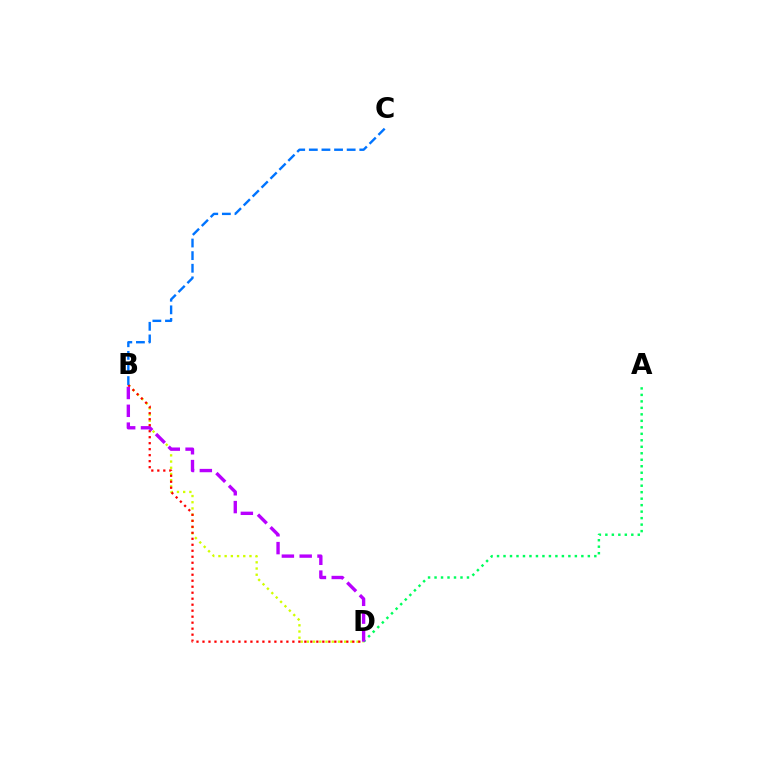{('B', 'D'): [{'color': '#d1ff00', 'line_style': 'dotted', 'thickness': 1.69}, {'color': '#ff0000', 'line_style': 'dotted', 'thickness': 1.63}, {'color': '#b900ff', 'line_style': 'dashed', 'thickness': 2.42}], ('A', 'D'): [{'color': '#00ff5c', 'line_style': 'dotted', 'thickness': 1.76}], ('B', 'C'): [{'color': '#0074ff', 'line_style': 'dashed', 'thickness': 1.71}]}